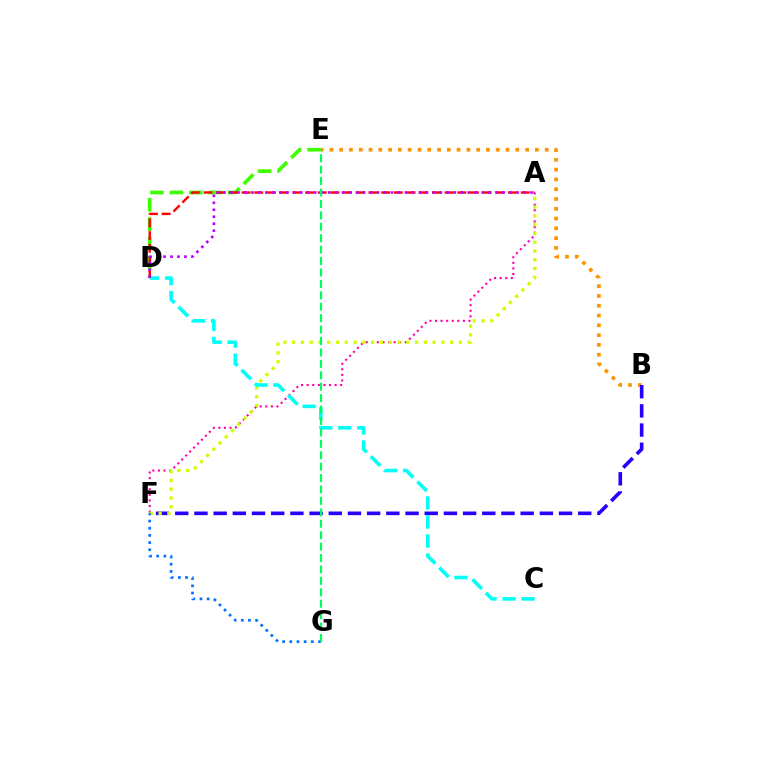{('D', 'E'): [{'color': '#3dff00', 'line_style': 'dashed', 'thickness': 2.64}], ('B', 'E'): [{'color': '#ff9400', 'line_style': 'dotted', 'thickness': 2.66}], ('B', 'F'): [{'color': '#2500ff', 'line_style': 'dashed', 'thickness': 2.61}], ('A', 'D'): [{'color': '#ff0000', 'line_style': 'dashed', 'thickness': 1.72}, {'color': '#b900ff', 'line_style': 'dotted', 'thickness': 1.9}], ('A', 'F'): [{'color': '#ff00ac', 'line_style': 'dotted', 'thickness': 1.52}, {'color': '#d1ff00', 'line_style': 'dotted', 'thickness': 2.38}], ('F', 'G'): [{'color': '#0074ff', 'line_style': 'dotted', 'thickness': 1.95}], ('C', 'D'): [{'color': '#00fff6', 'line_style': 'dashed', 'thickness': 2.58}], ('E', 'G'): [{'color': '#00ff5c', 'line_style': 'dashed', 'thickness': 1.55}]}